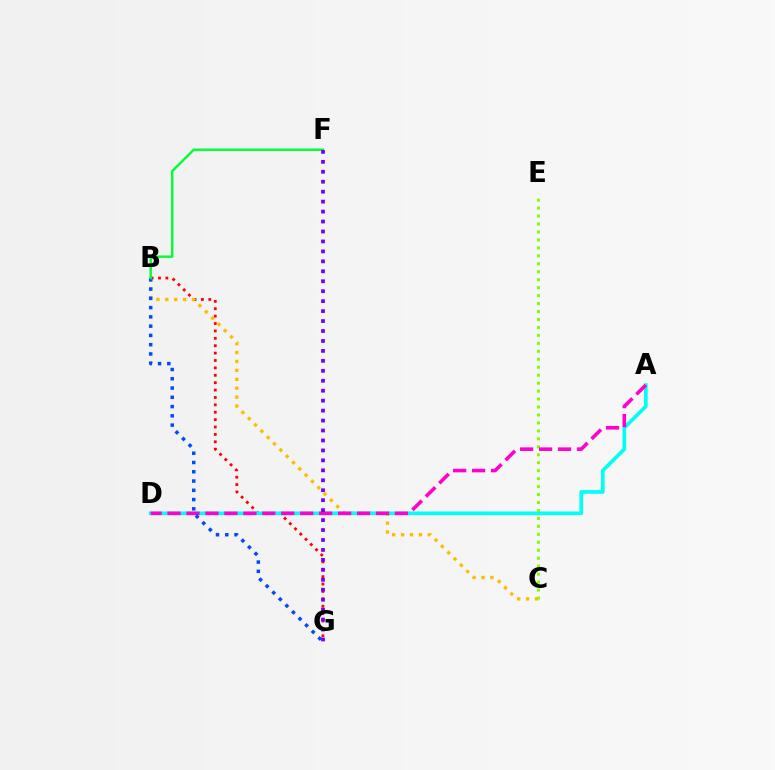{('B', 'G'): [{'color': '#ff0000', 'line_style': 'dotted', 'thickness': 2.01}, {'color': '#004bff', 'line_style': 'dotted', 'thickness': 2.52}], ('B', 'C'): [{'color': '#ffbd00', 'line_style': 'dotted', 'thickness': 2.42}], ('A', 'D'): [{'color': '#00fff6', 'line_style': 'solid', 'thickness': 2.65}, {'color': '#ff00cf', 'line_style': 'dashed', 'thickness': 2.57}], ('C', 'E'): [{'color': '#84ff00', 'line_style': 'dotted', 'thickness': 2.16}], ('B', 'F'): [{'color': '#00ff39', 'line_style': 'solid', 'thickness': 1.76}], ('F', 'G'): [{'color': '#7200ff', 'line_style': 'dotted', 'thickness': 2.7}]}